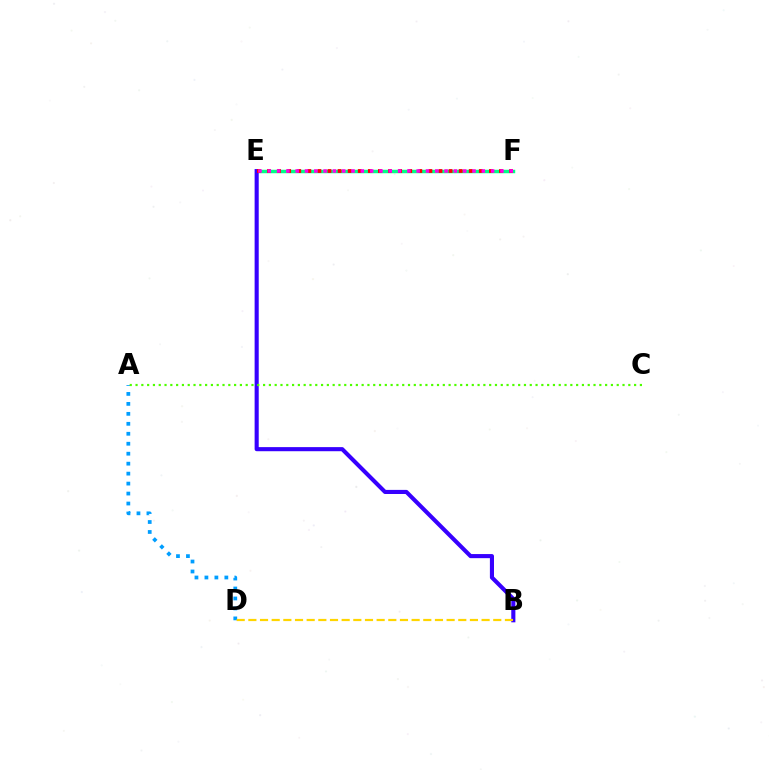{('E', 'F'): [{'color': '#00ff86', 'line_style': 'solid', 'thickness': 2.49}, {'color': '#ff0000', 'line_style': 'dotted', 'thickness': 2.74}, {'color': '#ff00ed', 'line_style': 'dotted', 'thickness': 2.53}], ('A', 'D'): [{'color': '#009eff', 'line_style': 'dotted', 'thickness': 2.71}], ('B', 'E'): [{'color': '#3700ff', 'line_style': 'solid', 'thickness': 2.95}], ('B', 'D'): [{'color': '#ffd500', 'line_style': 'dashed', 'thickness': 1.58}], ('A', 'C'): [{'color': '#4fff00', 'line_style': 'dotted', 'thickness': 1.58}]}